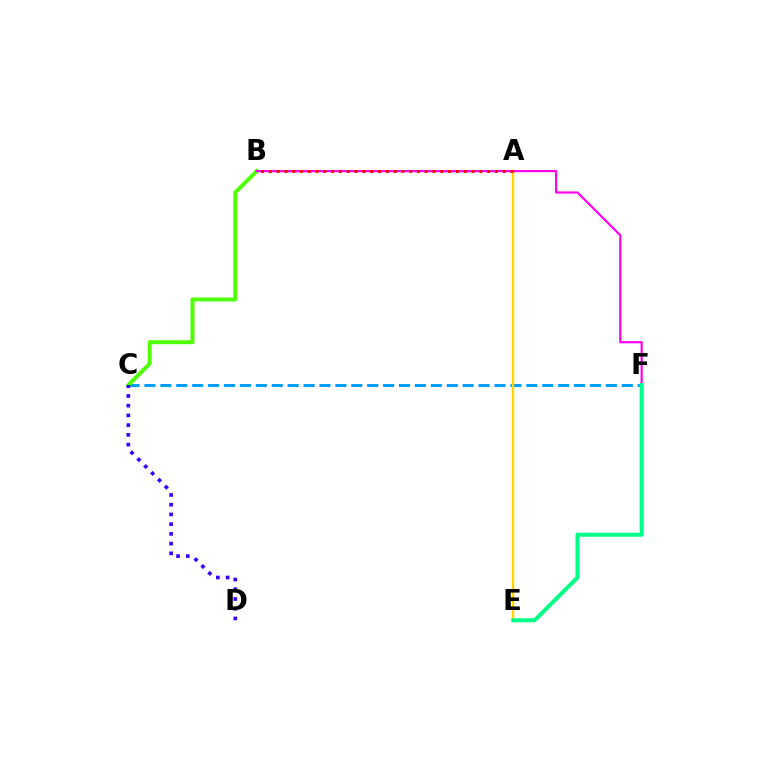{('C', 'F'): [{'color': '#009eff', 'line_style': 'dashed', 'thickness': 2.16}], ('B', 'C'): [{'color': '#4fff00', 'line_style': 'solid', 'thickness': 2.84}], ('A', 'E'): [{'color': '#ffd500', 'line_style': 'solid', 'thickness': 1.76}], ('C', 'D'): [{'color': '#3700ff', 'line_style': 'dotted', 'thickness': 2.64}], ('B', 'F'): [{'color': '#ff00ed', 'line_style': 'solid', 'thickness': 1.57}], ('A', 'B'): [{'color': '#ff0000', 'line_style': 'dotted', 'thickness': 2.12}], ('E', 'F'): [{'color': '#00ff86', 'line_style': 'solid', 'thickness': 2.92}]}